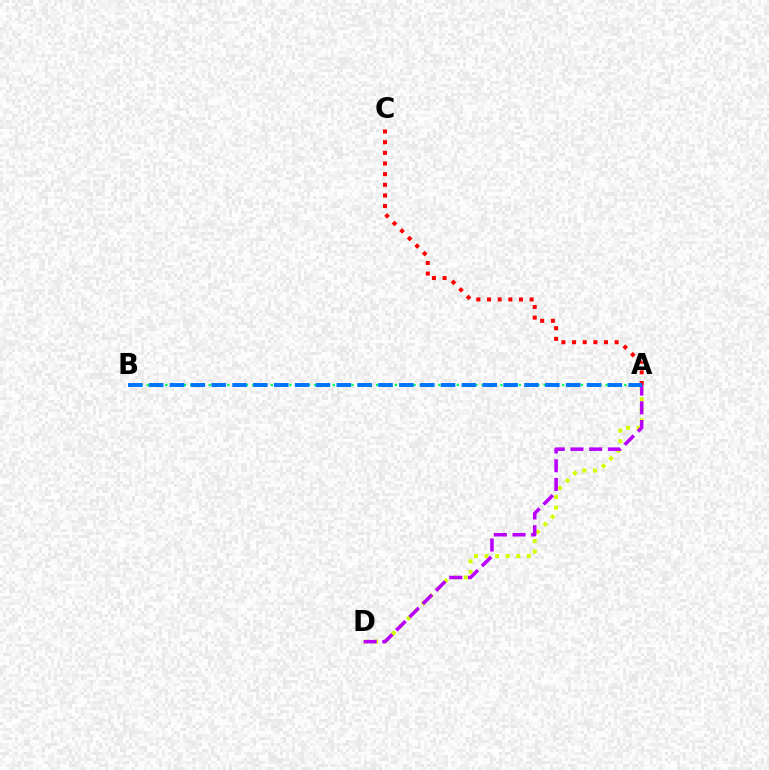{('A', 'C'): [{'color': '#ff0000', 'line_style': 'dotted', 'thickness': 2.89}], ('A', 'D'): [{'color': '#d1ff00', 'line_style': 'dotted', 'thickness': 2.87}, {'color': '#b900ff', 'line_style': 'dashed', 'thickness': 2.54}], ('A', 'B'): [{'color': '#00ff5c', 'line_style': 'dotted', 'thickness': 1.68}, {'color': '#0074ff', 'line_style': 'dashed', 'thickness': 2.83}]}